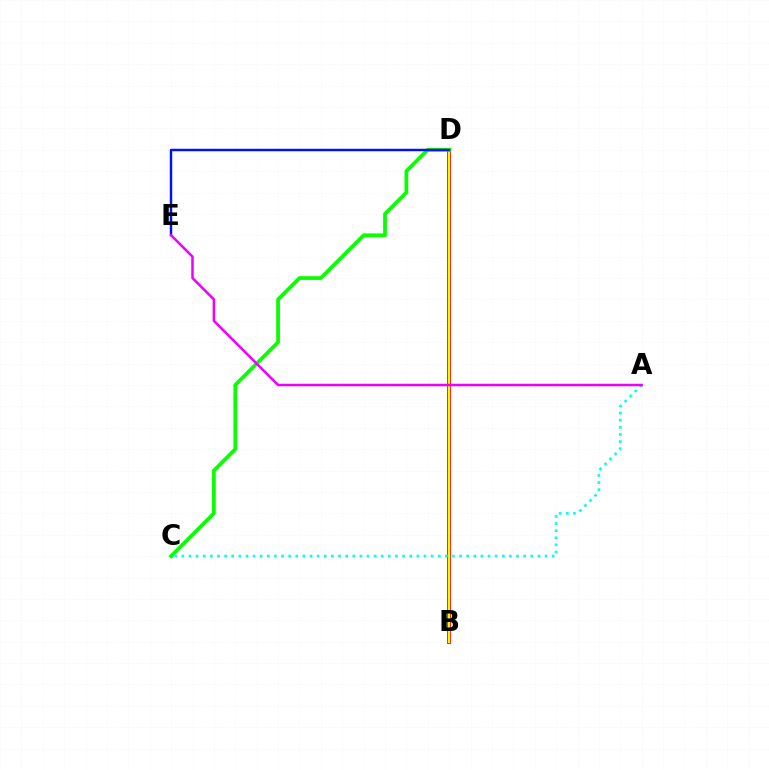{('B', 'D'): [{'color': '#ff0000', 'line_style': 'solid', 'thickness': 2.75}, {'color': '#fcf500', 'line_style': 'solid', 'thickness': 1.6}], ('C', 'D'): [{'color': '#08ff00', 'line_style': 'solid', 'thickness': 2.7}], ('A', 'C'): [{'color': '#00fff6', 'line_style': 'dotted', 'thickness': 1.93}], ('D', 'E'): [{'color': '#0010ff', 'line_style': 'solid', 'thickness': 1.76}], ('A', 'E'): [{'color': '#ee00ff', 'line_style': 'solid', 'thickness': 1.81}]}